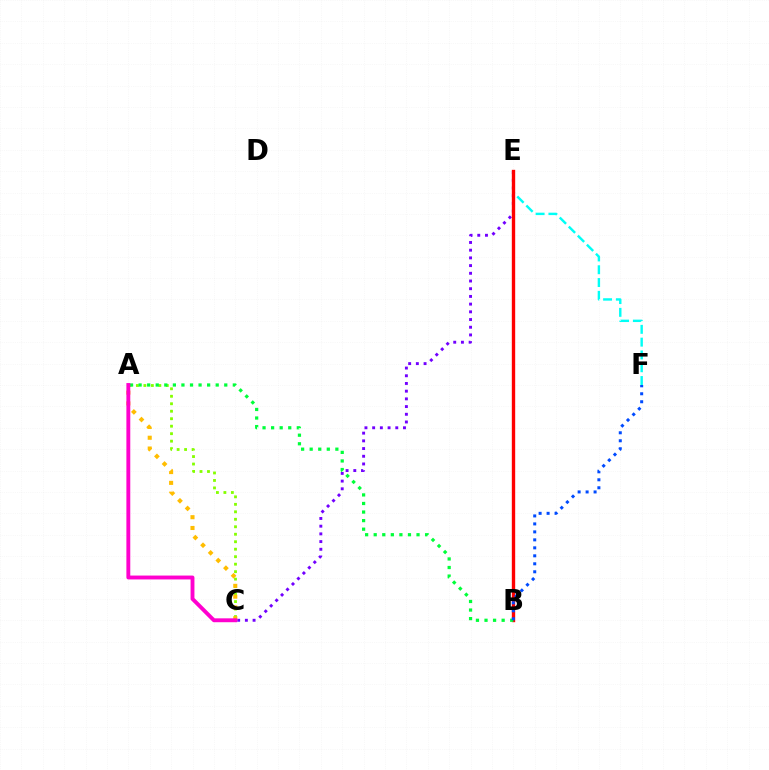{('A', 'C'): [{'color': '#84ff00', 'line_style': 'dotted', 'thickness': 2.03}, {'color': '#ffbd00', 'line_style': 'dotted', 'thickness': 2.93}, {'color': '#ff00cf', 'line_style': 'solid', 'thickness': 2.79}], ('C', 'E'): [{'color': '#7200ff', 'line_style': 'dotted', 'thickness': 2.09}], ('E', 'F'): [{'color': '#00fff6', 'line_style': 'dashed', 'thickness': 1.74}], ('B', 'E'): [{'color': '#ff0000', 'line_style': 'solid', 'thickness': 2.42}], ('A', 'B'): [{'color': '#00ff39', 'line_style': 'dotted', 'thickness': 2.33}], ('B', 'F'): [{'color': '#004bff', 'line_style': 'dotted', 'thickness': 2.17}]}